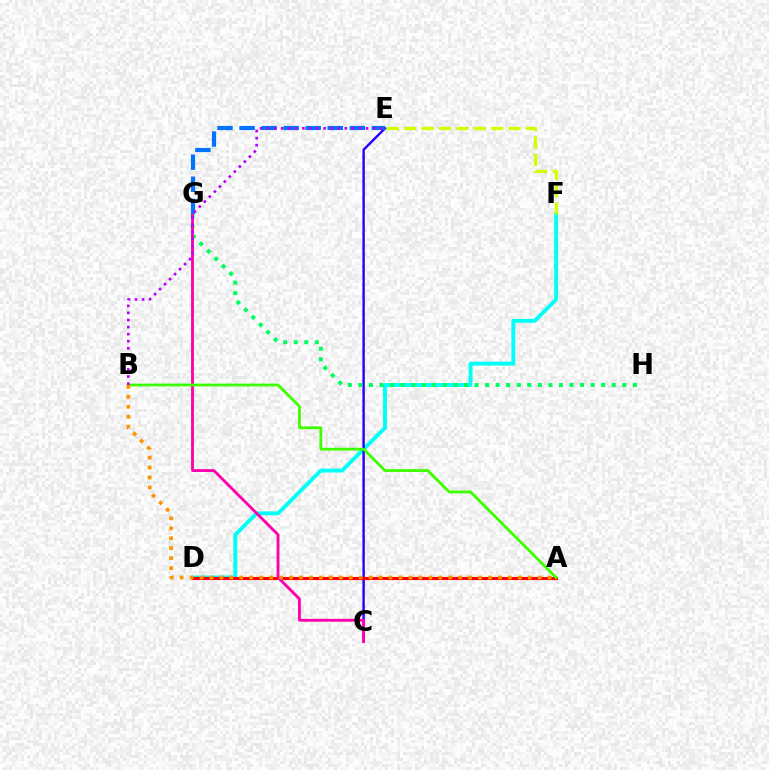{('D', 'F'): [{'color': '#00fff6', 'line_style': 'solid', 'thickness': 2.8}], ('C', 'E'): [{'color': '#2500ff', 'line_style': 'solid', 'thickness': 1.74}], ('G', 'H'): [{'color': '#00ff5c', 'line_style': 'dotted', 'thickness': 2.87}], ('A', 'D'): [{'color': '#ff0000', 'line_style': 'solid', 'thickness': 2.24}], ('C', 'G'): [{'color': '#ff00ac', 'line_style': 'solid', 'thickness': 2.05}], ('E', 'G'): [{'color': '#0074ff', 'line_style': 'dashed', 'thickness': 3.0}], ('A', 'B'): [{'color': '#3dff00', 'line_style': 'solid', 'thickness': 2.02}, {'color': '#ff9400', 'line_style': 'dotted', 'thickness': 2.7}], ('B', 'E'): [{'color': '#b900ff', 'line_style': 'dotted', 'thickness': 1.92}], ('E', 'F'): [{'color': '#d1ff00', 'line_style': 'dashed', 'thickness': 2.36}]}